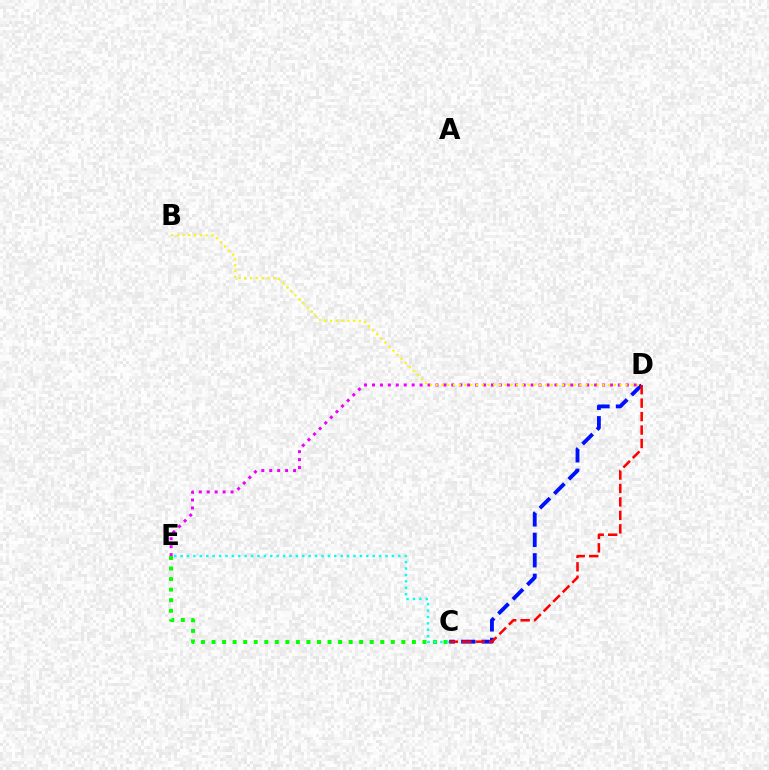{('D', 'E'): [{'color': '#ee00ff', 'line_style': 'dotted', 'thickness': 2.16}], ('C', 'D'): [{'color': '#0010ff', 'line_style': 'dashed', 'thickness': 2.78}, {'color': '#ff0000', 'line_style': 'dashed', 'thickness': 1.83}], ('C', 'E'): [{'color': '#08ff00', 'line_style': 'dotted', 'thickness': 2.87}, {'color': '#00fff6', 'line_style': 'dotted', 'thickness': 1.74}], ('B', 'D'): [{'color': '#fcf500', 'line_style': 'dotted', 'thickness': 1.56}]}